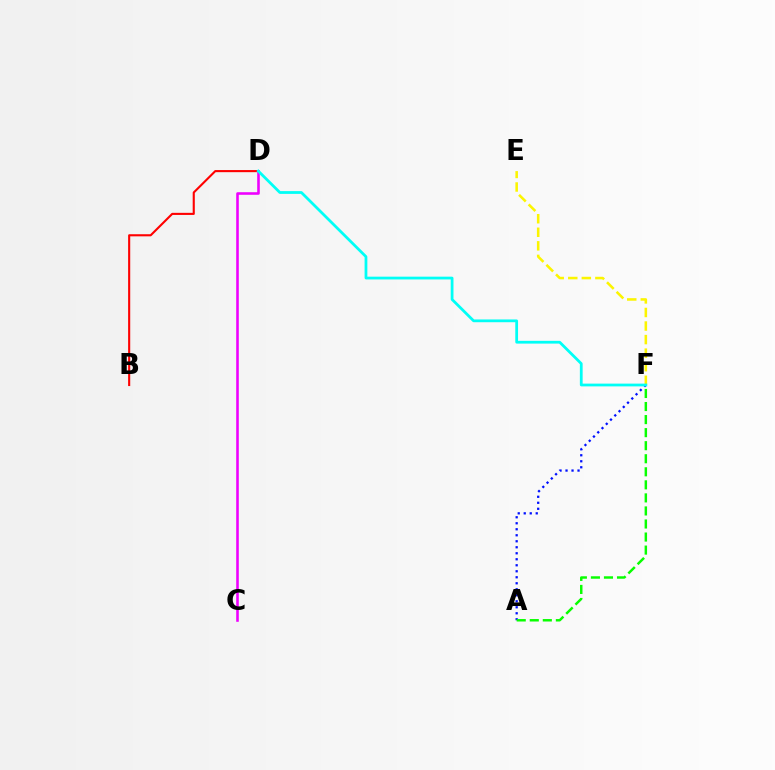{('A', 'F'): [{'color': '#0010ff', 'line_style': 'dotted', 'thickness': 1.63}, {'color': '#08ff00', 'line_style': 'dashed', 'thickness': 1.77}], ('B', 'D'): [{'color': '#ff0000', 'line_style': 'solid', 'thickness': 1.52}], ('C', 'D'): [{'color': '#ee00ff', 'line_style': 'solid', 'thickness': 1.86}], ('E', 'F'): [{'color': '#fcf500', 'line_style': 'dashed', 'thickness': 1.84}], ('D', 'F'): [{'color': '#00fff6', 'line_style': 'solid', 'thickness': 1.99}]}